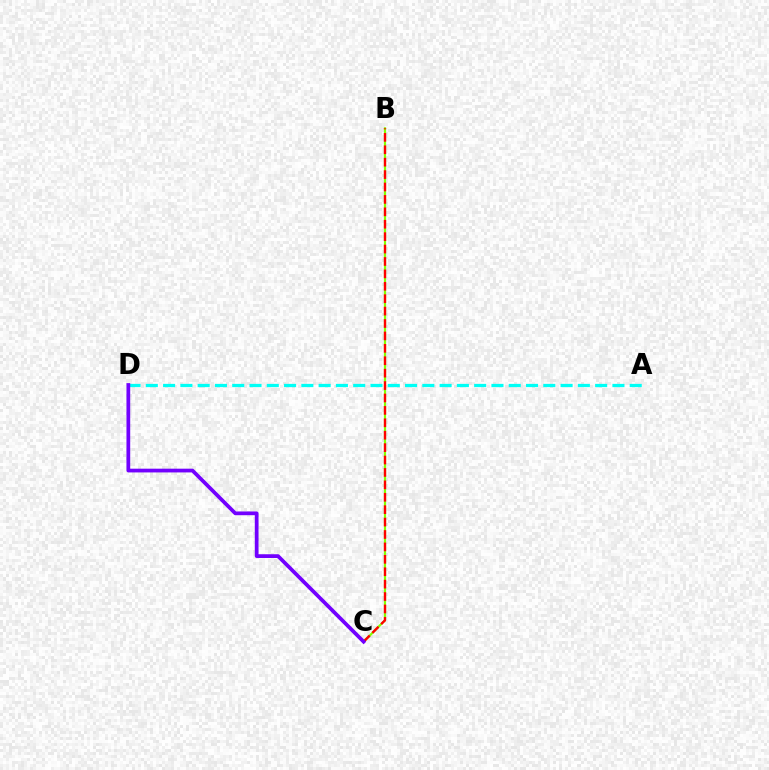{('B', 'C'): [{'color': '#84ff00', 'line_style': 'solid', 'thickness': 1.58}, {'color': '#ff0000', 'line_style': 'dashed', 'thickness': 1.69}], ('A', 'D'): [{'color': '#00fff6', 'line_style': 'dashed', 'thickness': 2.35}], ('C', 'D'): [{'color': '#7200ff', 'line_style': 'solid', 'thickness': 2.7}]}